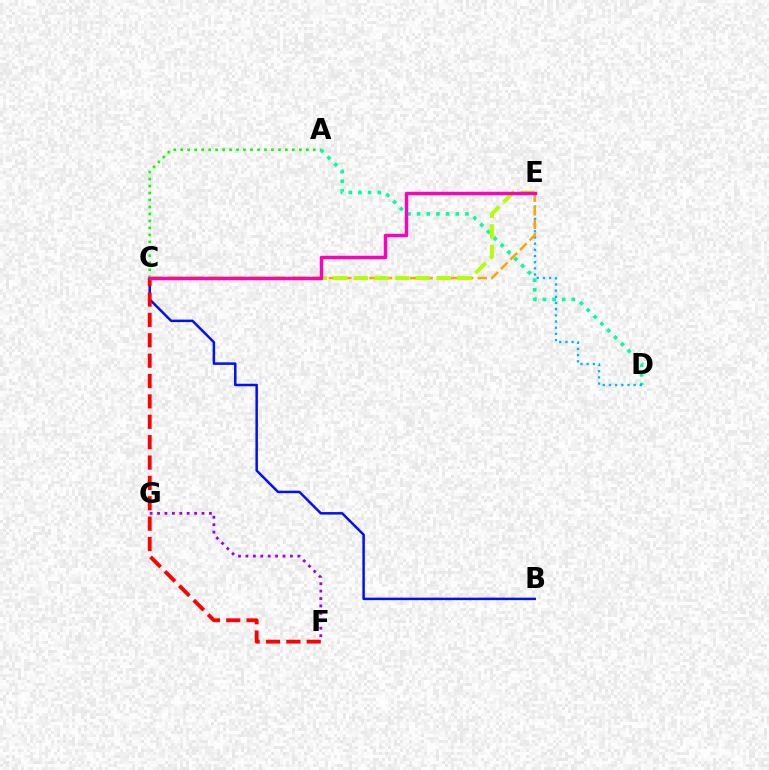{('A', 'C'): [{'color': '#08ff00', 'line_style': 'dotted', 'thickness': 1.9}], ('A', 'D'): [{'color': '#00ff9d', 'line_style': 'dotted', 'thickness': 2.62}], ('D', 'E'): [{'color': '#00b5ff', 'line_style': 'dotted', 'thickness': 1.68}], ('B', 'C'): [{'color': '#0010ff', 'line_style': 'solid', 'thickness': 1.8}], ('C', 'F'): [{'color': '#ff0000', 'line_style': 'dashed', 'thickness': 2.77}], ('C', 'E'): [{'color': '#ffa500', 'line_style': 'dashed', 'thickness': 1.84}, {'color': '#b3ff00', 'line_style': 'dashed', 'thickness': 2.8}, {'color': '#ff00bd', 'line_style': 'solid', 'thickness': 2.48}], ('F', 'G'): [{'color': '#9b00ff', 'line_style': 'dotted', 'thickness': 2.01}]}